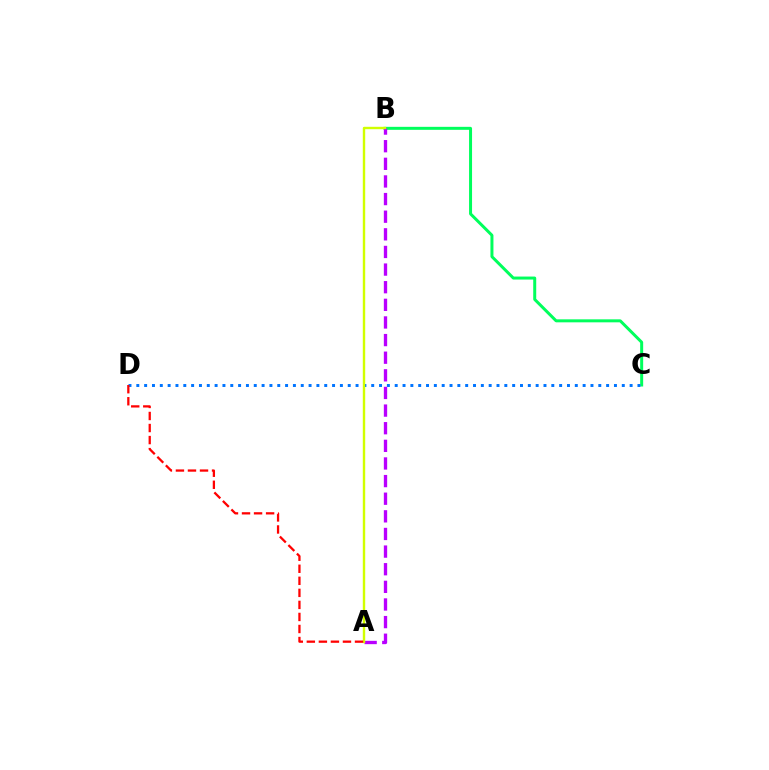{('B', 'C'): [{'color': '#00ff5c', 'line_style': 'solid', 'thickness': 2.15}], ('C', 'D'): [{'color': '#0074ff', 'line_style': 'dotted', 'thickness': 2.13}], ('A', 'B'): [{'color': '#b900ff', 'line_style': 'dashed', 'thickness': 2.39}, {'color': '#d1ff00', 'line_style': 'solid', 'thickness': 1.73}], ('A', 'D'): [{'color': '#ff0000', 'line_style': 'dashed', 'thickness': 1.64}]}